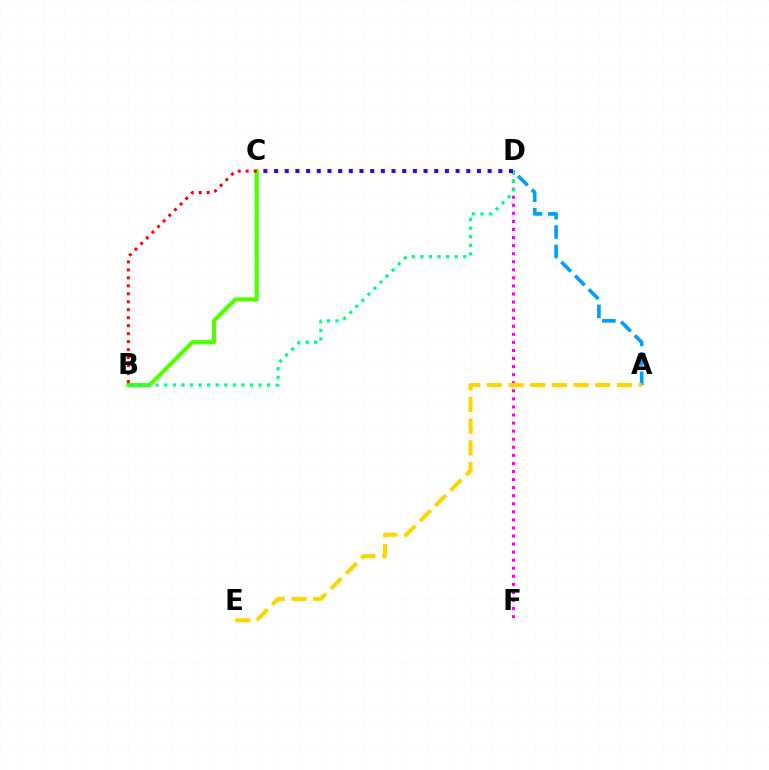{('D', 'F'): [{'color': '#ff00ed', 'line_style': 'dotted', 'thickness': 2.19}], ('B', 'C'): [{'color': '#4fff00', 'line_style': 'solid', 'thickness': 2.98}, {'color': '#ff0000', 'line_style': 'dotted', 'thickness': 2.17}], ('A', 'D'): [{'color': '#009eff', 'line_style': 'dashed', 'thickness': 2.64}], ('B', 'D'): [{'color': '#00ff86', 'line_style': 'dotted', 'thickness': 2.33}], ('A', 'E'): [{'color': '#ffd500', 'line_style': 'dashed', 'thickness': 2.94}], ('C', 'D'): [{'color': '#3700ff', 'line_style': 'dotted', 'thickness': 2.9}]}